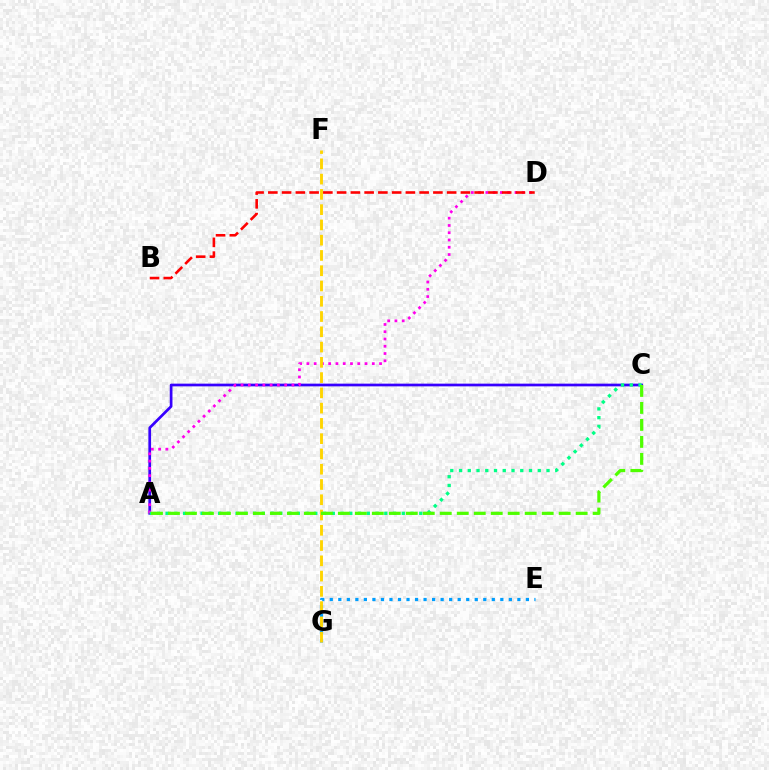{('A', 'C'): [{'color': '#3700ff', 'line_style': 'solid', 'thickness': 1.95}, {'color': '#00ff86', 'line_style': 'dotted', 'thickness': 2.38}, {'color': '#4fff00', 'line_style': 'dashed', 'thickness': 2.31}], ('E', 'G'): [{'color': '#009eff', 'line_style': 'dotted', 'thickness': 2.32}], ('A', 'D'): [{'color': '#ff00ed', 'line_style': 'dotted', 'thickness': 1.97}], ('F', 'G'): [{'color': '#ffd500', 'line_style': 'dashed', 'thickness': 2.07}], ('B', 'D'): [{'color': '#ff0000', 'line_style': 'dashed', 'thickness': 1.87}]}